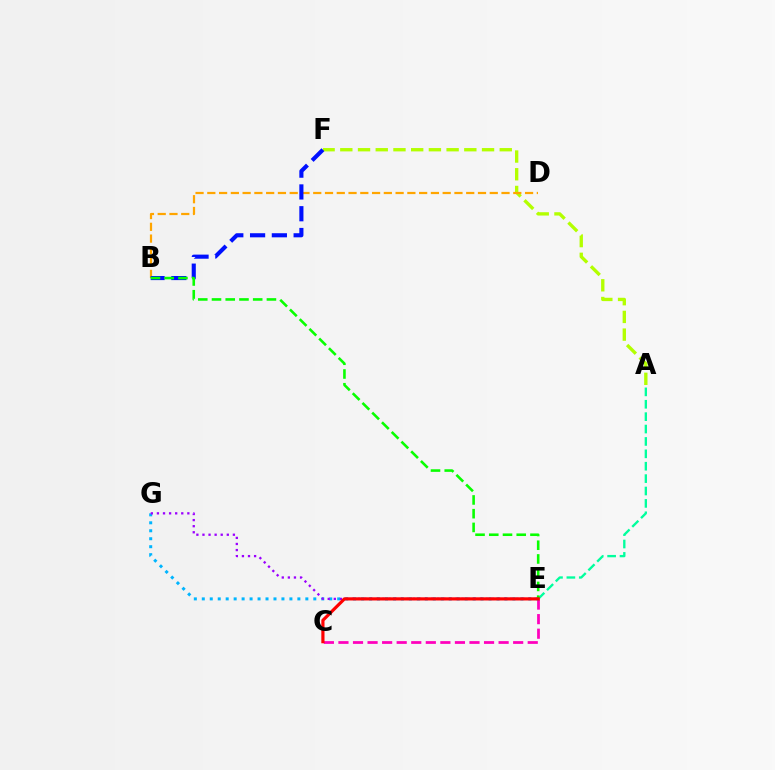{('A', 'F'): [{'color': '#b3ff00', 'line_style': 'dashed', 'thickness': 2.41}], ('A', 'E'): [{'color': '#00ff9d', 'line_style': 'dashed', 'thickness': 1.68}], ('C', 'E'): [{'color': '#ff00bd', 'line_style': 'dashed', 'thickness': 1.98}, {'color': '#ff0000', 'line_style': 'solid', 'thickness': 2.28}], ('B', 'D'): [{'color': '#ffa500', 'line_style': 'dashed', 'thickness': 1.6}], ('E', 'G'): [{'color': '#00b5ff', 'line_style': 'dotted', 'thickness': 2.16}, {'color': '#9b00ff', 'line_style': 'dotted', 'thickness': 1.65}], ('B', 'F'): [{'color': '#0010ff', 'line_style': 'dashed', 'thickness': 2.96}], ('B', 'E'): [{'color': '#08ff00', 'line_style': 'dashed', 'thickness': 1.87}]}